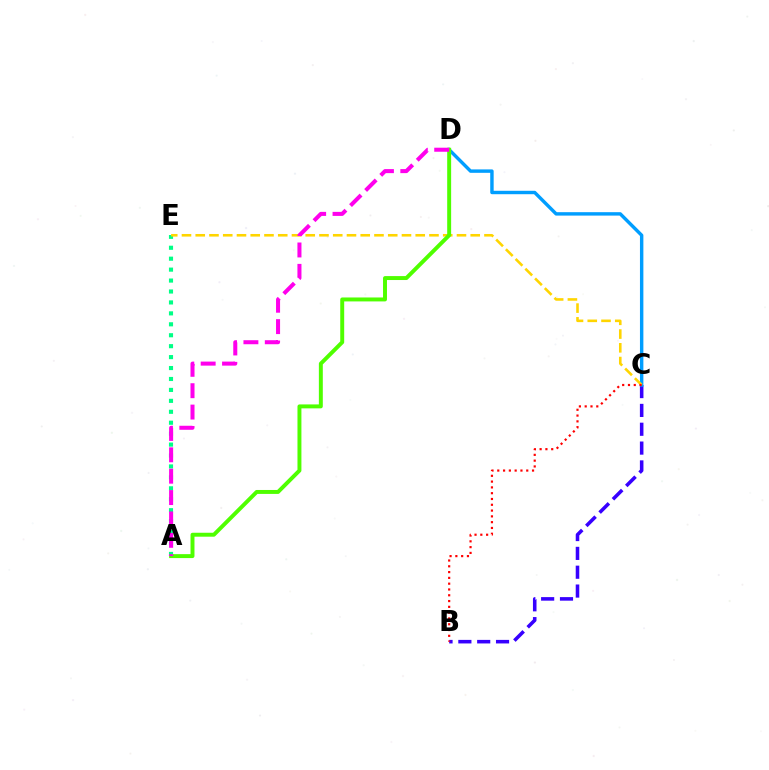{('A', 'E'): [{'color': '#00ff86', 'line_style': 'dotted', 'thickness': 2.97}], ('B', 'C'): [{'color': '#3700ff', 'line_style': 'dashed', 'thickness': 2.56}, {'color': '#ff0000', 'line_style': 'dotted', 'thickness': 1.57}], ('C', 'D'): [{'color': '#009eff', 'line_style': 'solid', 'thickness': 2.46}], ('C', 'E'): [{'color': '#ffd500', 'line_style': 'dashed', 'thickness': 1.87}], ('A', 'D'): [{'color': '#4fff00', 'line_style': 'solid', 'thickness': 2.84}, {'color': '#ff00ed', 'line_style': 'dashed', 'thickness': 2.9}]}